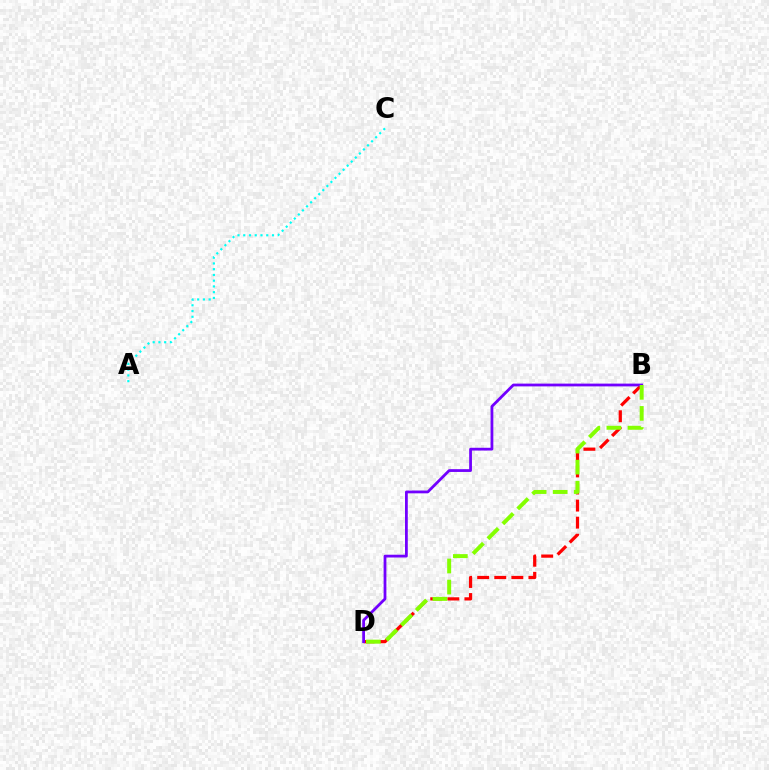{('A', 'C'): [{'color': '#00fff6', 'line_style': 'dotted', 'thickness': 1.56}], ('B', 'D'): [{'color': '#ff0000', 'line_style': 'dashed', 'thickness': 2.32}, {'color': '#7200ff', 'line_style': 'solid', 'thickness': 2.0}, {'color': '#84ff00', 'line_style': 'dashed', 'thickness': 2.86}]}